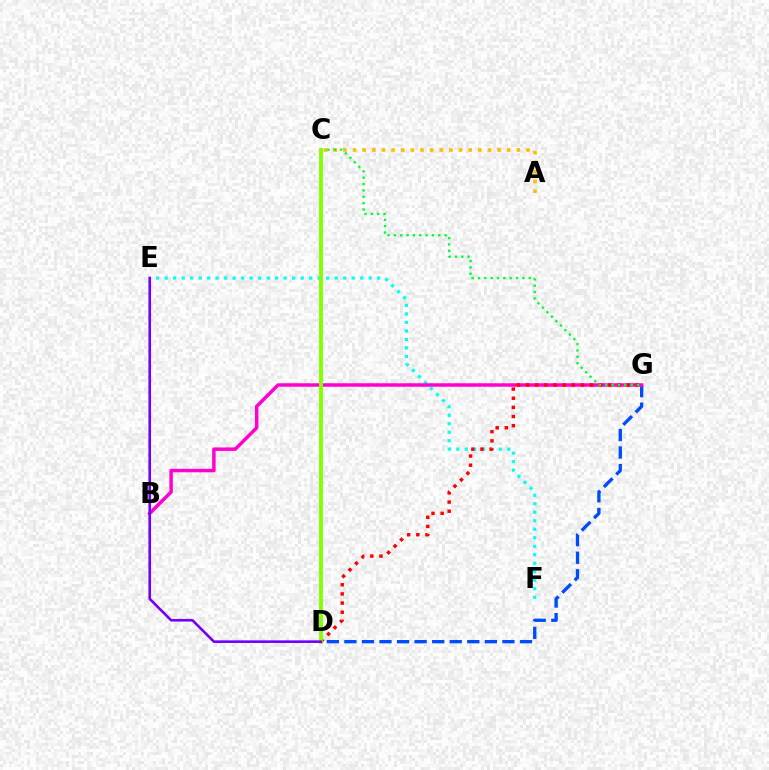{('D', 'G'): [{'color': '#004bff', 'line_style': 'dashed', 'thickness': 2.39}, {'color': '#ff0000', 'line_style': 'dotted', 'thickness': 2.48}], ('E', 'F'): [{'color': '#00fff6', 'line_style': 'dotted', 'thickness': 2.31}], ('B', 'G'): [{'color': '#ff00cf', 'line_style': 'solid', 'thickness': 2.5}], ('A', 'C'): [{'color': '#ffbd00', 'line_style': 'dotted', 'thickness': 2.62}], ('C', 'G'): [{'color': '#00ff39', 'line_style': 'dotted', 'thickness': 1.72}], ('C', 'D'): [{'color': '#84ff00', 'line_style': 'solid', 'thickness': 2.78}], ('D', 'E'): [{'color': '#7200ff', 'line_style': 'solid', 'thickness': 1.89}]}